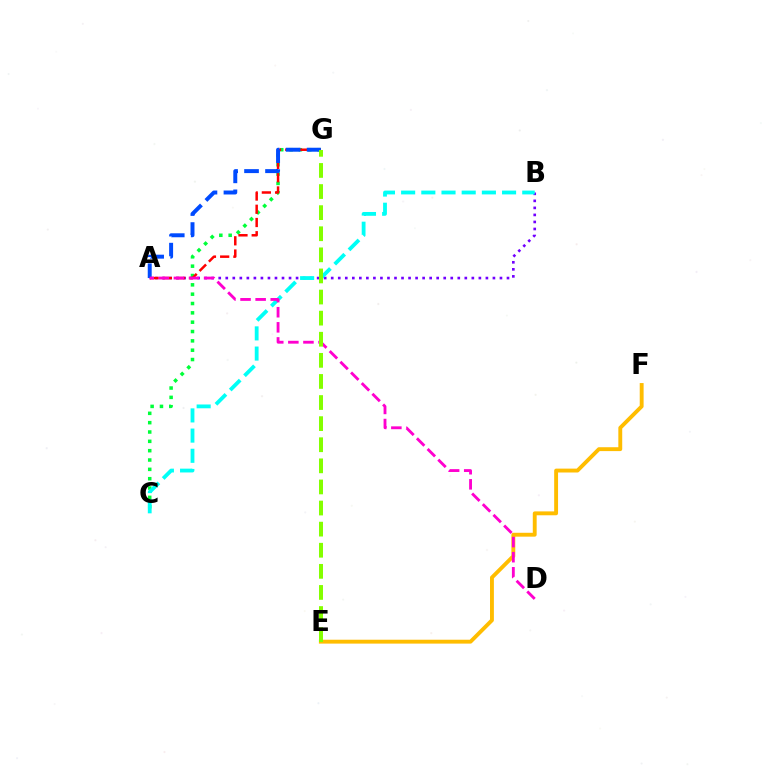{('E', 'F'): [{'color': '#ffbd00', 'line_style': 'solid', 'thickness': 2.79}], ('A', 'B'): [{'color': '#7200ff', 'line_style': 'dotted', 'thickness': 1.91}], ('C', 'G'): [{'color': '#00ff39', 'line_style': 'dotted', 'thickness': 2.54}], ('B', 'C'): [{'color': '#00fff6', 'line_style': 'dashed', 'thickness': 2.74}], ('A', 'G'): [{'color': '#ff0000', 'line_style': 'dashed', 'thickness': 1.8}, {'color': '#004bff', 'line_style': 'dashed', 'thickness': 2.85}], ('A', 'D'): [{'color': '#ff00cf', 'line_style': 'dashed', 'thickness': 2.05}], ('E', 'G'): [{'color': '#84ff00', 'line_style': 'dashed', 'thickness': 2.87}]}